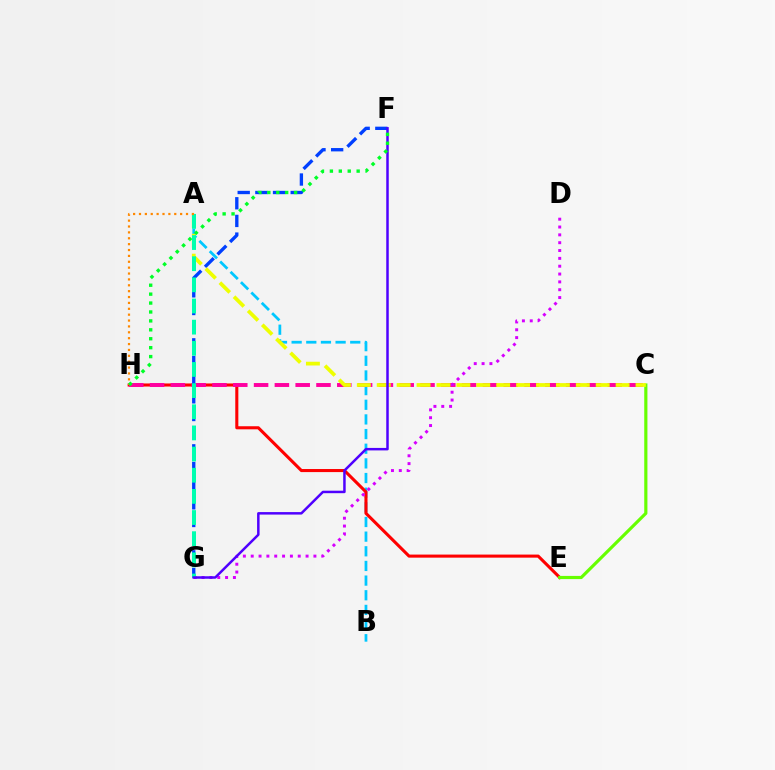{('A', 'B'): [{'color': '#00c7ff', 'line_style': 'dashed', 'thickness': 1.99}], ('E', 'H'): [{'color': '#ff0000', 'line_style': 'solid', 'thickness': 2.21}], ('C', 'H'): [{'color': '#ff00a0', 'line_style': 'dashed', 'thickness': 2.83}], ('C', 'E'): [{'color': '#66ff00', 'line_style': 'solid', 'thickness': 2.28}], ('D', 'G'): [{'color': '#d600ff', 'line_style': 'dotted', 'thickness': 2.13}], ('F', 'G'): [{'color': '#003fff', 'line_style': 'dashed', 'thickness': 2.4}, {'color': '#4f00ff', 'line_style': 'solid', 'thickness': 1.79}], ('A', 'C'): [{'color': '#eeff00', 'line_style': 'dashed', 'thickness': 2.7}], ('A', 'G'): [{'color': '#00ffaf', 'line_style': 'dashed', 'thickness': 2.87}], ('A', 'H'): [{'color': '#ff8800', 'line_style': 'dotted', 'thickness': 1.6}], ('F', 'H'): [{'color': '#00ff27', 'line_style': 'dotted', 'thickness': 2.42}]}